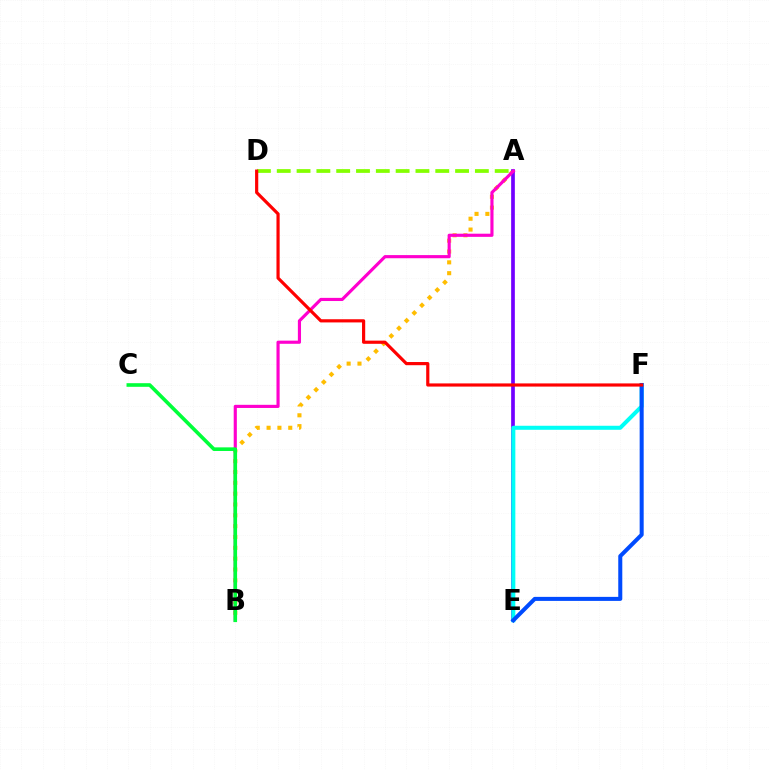{('A', 'B'): [{'color': '#ffbd00', 'line_style': 'dotted', 'thickness': 2.94}, {'color': '#ff00cf', 'line_style': 'solid', 'thickness': 2.27}], ('A', 'E'): [{'color': '#7200ff', 'line_style': 'solid', 'thickness': 2.66}], ('B', 'C'): [{'color': '#00ff39', 'line_style': 'solid', 'thickness': 2.6}], ('A', 'D'): [{'color': '#84ff00', 'line_style': 'dashed', 'thickness': 2.69}], ('E', 'F'): [{'color': '#00fff6', 'line_style': 'solid', 'thickness': 2.89}, {'color': '#004bff', 'line_style': 'solid', 'thickness': 2.9}], ('D', 'F'): [{'color': '#ff0000', 'line_style': 'solid', 'thickness': 2.29}]}